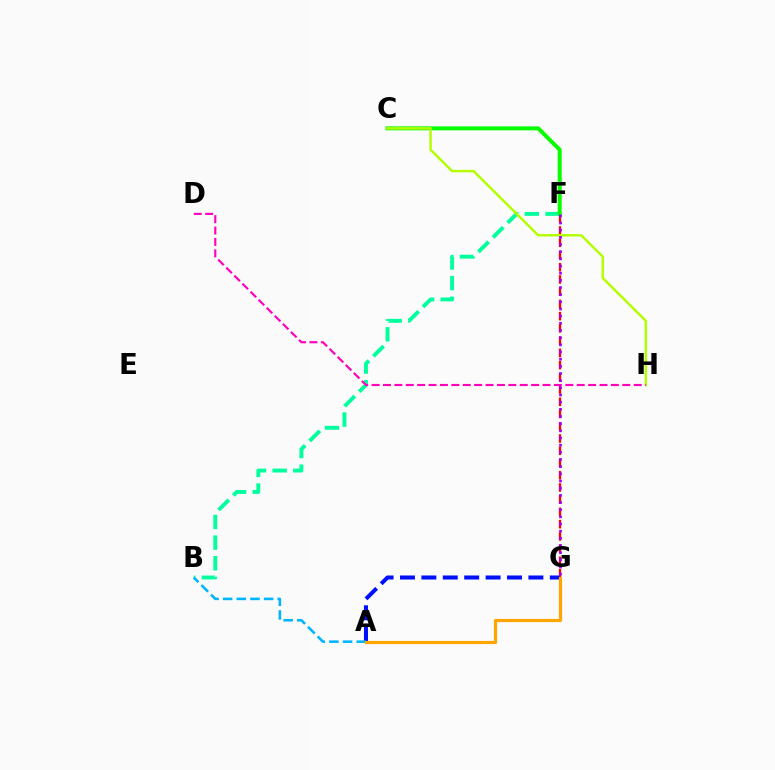{('F', 'G'): [{'color': '#ff0000', 'line_style': 'dashed', 'thickness': 1.66}, {'color': '#9b00ff', 'line_style': 'dotted', 'thickness': 1.95}], ('B', 'F'): [{'color': '#00ff9d', 'line_style': 'dashed', 'thickness': 2.8}], ('C', 'F'): [{'color': '#08ff00', 'line_style': 'solid', 'thickness': 2.87}], ('A', 'G'): [{'color': '#0010ff', 'line_style': 'dashed', 'thickness': 2.91}, {'color': '#ffa500', 'line_style': 'solid', 'thickness': 2.28}], ('C', 'H'): [{'color': '#b3ff00', 'line_style': 'solid', 'thickness': 1.77}], ('D', 'H'): [{'color': '#ff00bd', 'line_style': 'dashed', 'thickness': 1.55}], ('A', 'B'): [{'color': '#00b5ff', 'line_style': 'dashed', 'thickness': 1.85}]}